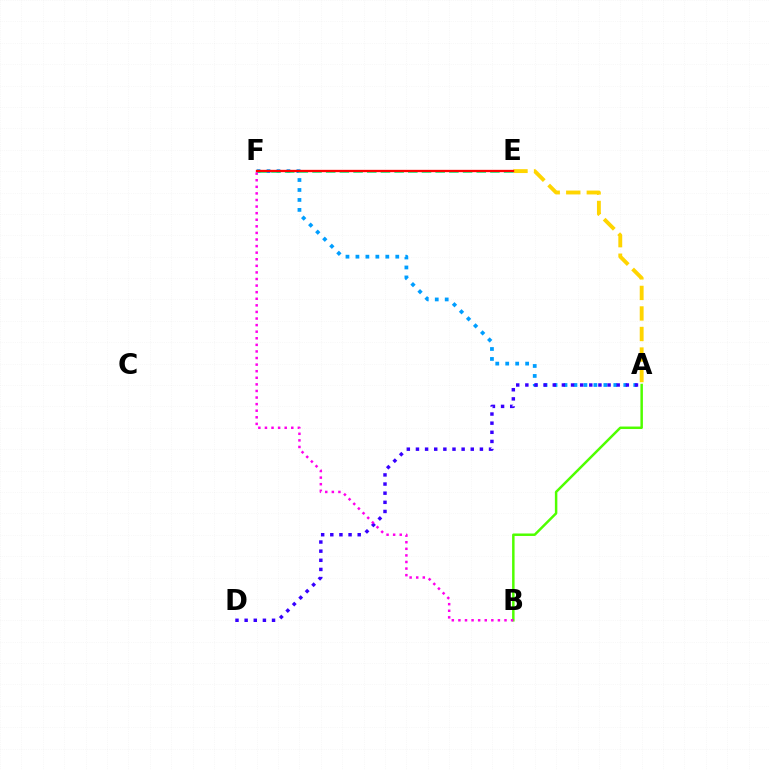{('A', 'B'): [{'color': '#4fff00', 'line_style': 'solid', 'thickness': 1.79}], ('A', 'F'): [{'color': '#009eff', 'line_style': 'dotted', 'thickness': 2.71}], ('A', 'D'): [{'color': '#3700ff', 'line_style': 'dotted', 'thickness': 2.48}], ('A', 'E'): [{'color': '#ffd500', 'line_style': 'dashed', 'thickness': 2.79}], ('E', 'F'): [{'color': '#00ff86', 'line_style': 'dashed', 'thickness': 1.86}, {'color': '#ff0000', 'line_style': 'solid', 'thickness': 1.67}], ('B', 'F'): [{'color': '#ff00ed', 'line_style': 'dotted', 'thickness': 1.79}]}